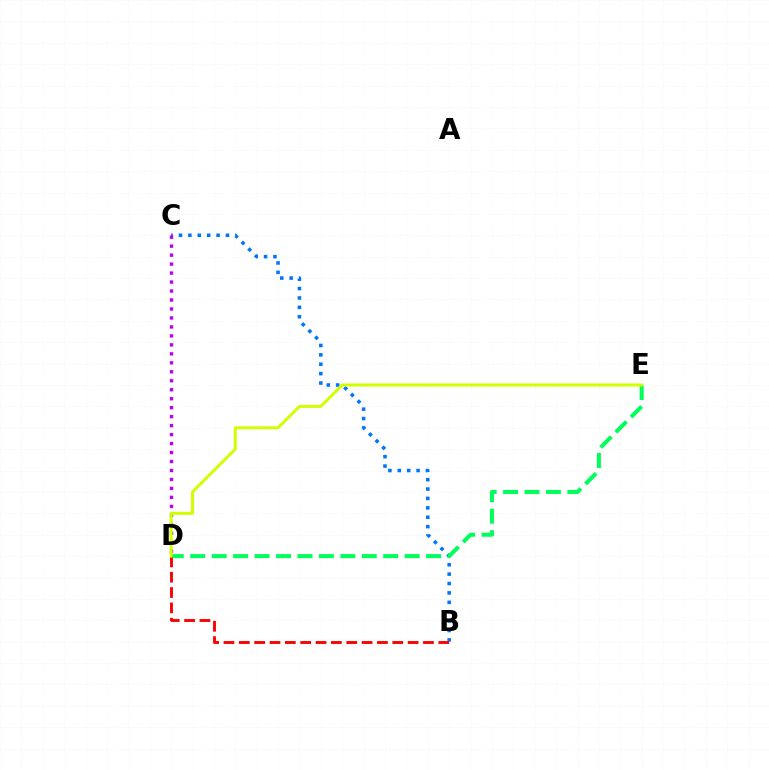{('B', 'C'): [{'color': '#0074ff', 'line_style': 'dotted', 'thickness': 2.55}], ('C', 'D'): [{'color': '#b900ff', 'line_style': 'dotted', 'thickness': 2.44}], ('D', 'E'): [{'color': '#00ff5c', 'line_style': 'dashed', 'thickness': 2.91}, {'color': '#d1ff00', 'line_style': 'solid', 'thickness': 2.14}], ('B', 'D'): [{'color': '#ff0000', 'line_style': 'dashed', 'thickness': 2.08}]}